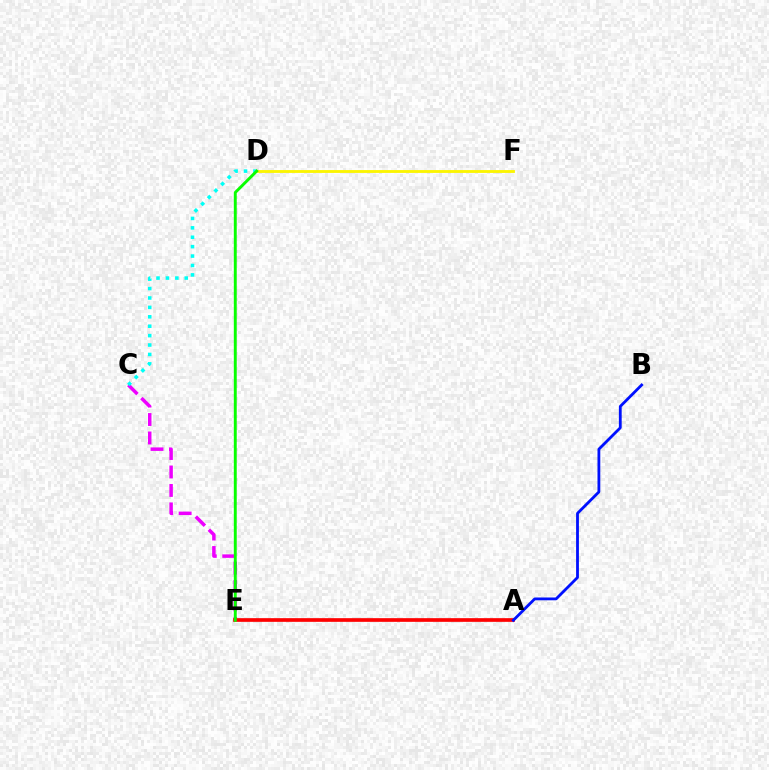{('D', 'F'): [{'color': '#fcf500', 'line_style': 'solid', 'thickness': 2.05}], ('C', 'E'): [{'color': '#ee00ff', 'line_style': 'dashed', 'thickness': 2.51}], ('C', 'D'): [{'color': '#00fff6', 'line_style': 'dotted', 'thickness': 2.56}], ('A', 'E'): [{'color': '#ff0000', 'line_style': 'solid', 'thickness': 2.65}], ('A', 'B'): [{'color': '#0010ff', 'line_style': 'solid', 'thickness': 2.02}], ('D', 'E'): [{'color': '#08ff00', 'line_style': 'solid', 'thickness': 2.1}]}